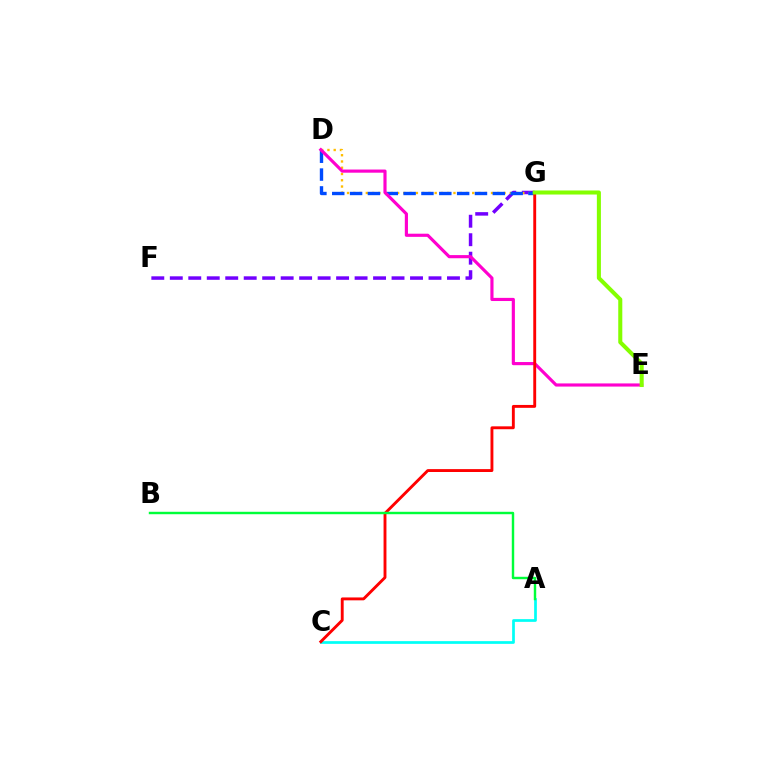{('F', 'G'): [{'color': '#7200ff', 'line_style': 'dashed', 'thickness': 2.51}], ('D', 'G'): [{'color': '#ffbd00', 'line_style': 'dotted', 'thickness': 1.7}, {'color': '#004bff', 'line_style': 'dashed', 'thickness': 2.42}], ('A', 'C'): [{'color': '#00fff6', 'line_style': 'solid', 'thickness': 1.96}], ('D', 'E'): [{'color': '#ff00cf', 'line_style': 'solid', 'thickness': 2.27}], ('C', 'G'): [{'color': '#ff0000', 'line_style': 'solid', 'thickness': 2.08}], ('A', 'B'): [{'color': '#00ff39', 'line_style': 'solid', 'thickness': 1.75}], ('E', 'G'): [{'color': '#84ff00', 'line_style': 'solid', 'thickness': 2.92}]}